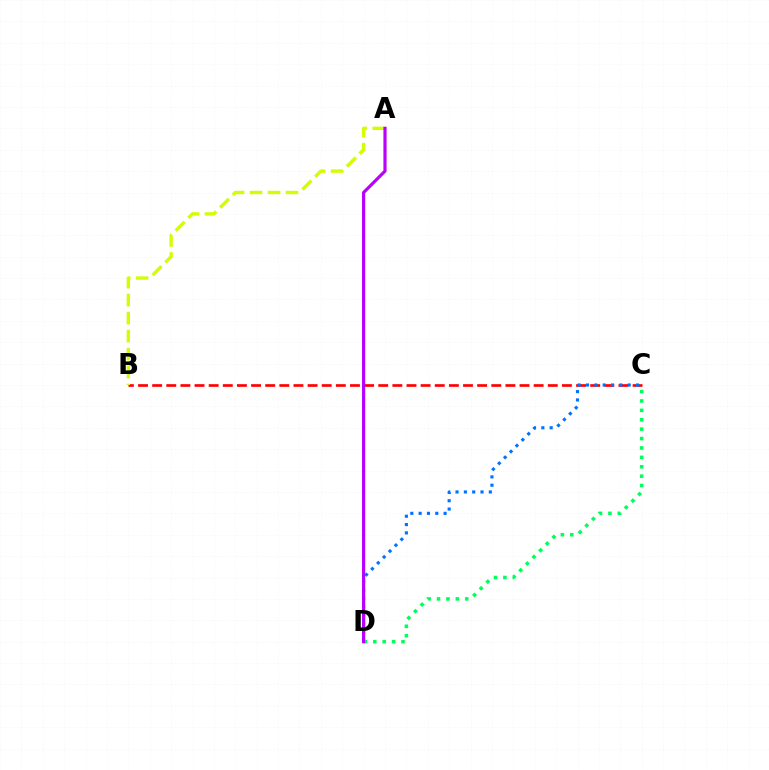{('B', 'C'): [{'color': '#ff0000', 'line_style': 'dashed', 'thickness': 1.92}], ('C', 'D'): [{'color': '#0074ff', 'line_style': 'dotted', 'thickness': 2.26}, {'color': '#00ff5c', 'line_style': 'dotted', 'thickness': 2.55}], ('A', 'B'): [{'color': '#d1ff00', 'line_style': 'dashed', 'thickness': 2.44}], ('A', 'D'): [{'color': '#b900ff', 'line_style': 'solid', 'thickness': 2.28}]}